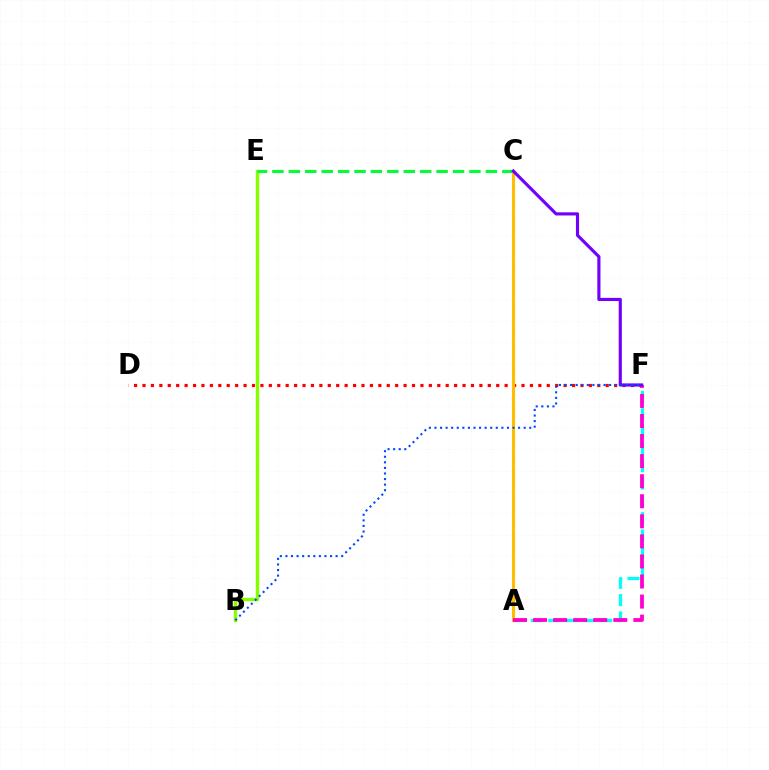{('A', 'F'): [{'color': '#00fff6', 'line_style': 'dashed', 'thickness': 2.35}, {'color': '#ff00cf', 'line_style': 'dashed', 'thickness': 2.73}], ('B', 'E'): [{'color': '#84ff00', 'line_style': 'solid', 'thickness': 2.44}], ('C', 'E'): [{'color': '#00ff39', 'line_style': 'dashed', 'thickness': 2.23}], ('D', 'F'): [{'color': '#ff0000', 'line_style': 'dotted', 'thickness': 2.29}], ('A', 'C'): [{'color': '#ffbd00', 'line_style': 'solid', 'thickness': 2.23}], ('C', 'F'): [{'color': '#7200ff', 'line_style': 'solid', 'thickness': 2.27}], ('B', 'F'): [{'color': '#004bff', 'line_style': 'dotted', 'thickness': 1.51}]}